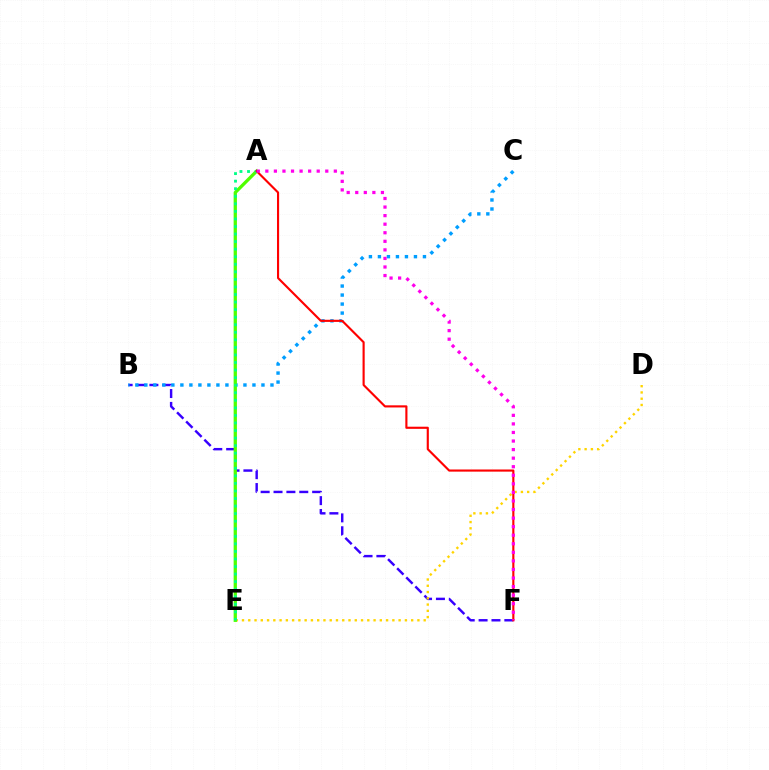{('B', 'F'): [{'color': '#3700ff', 'line_style': 'dashed', 'thickness': 1.75}], ('D', 'E'): [{'color': '#ffd500', 'line_style': 'dotted', 'thickness': 1.7}], ('B', 'C'): [{'color': '#009eff', 'line_style': 'dotted', 'thickness': 2.45}], ('A', 'E'): [{'color': '#4fff00', 'line_style': 'solid', 'thickness': 2.36}, {'color': '#00ff86', 'line_style': 'dotted', 'thickness': 2.05}], ('A', 'F'): [{'color': '#ff0000', 'line_style': 'solid', 'thickness': 1.54}, {'color': '#ff00ed', 'line_style': 'dotted', 'thickness': 2.33}]}